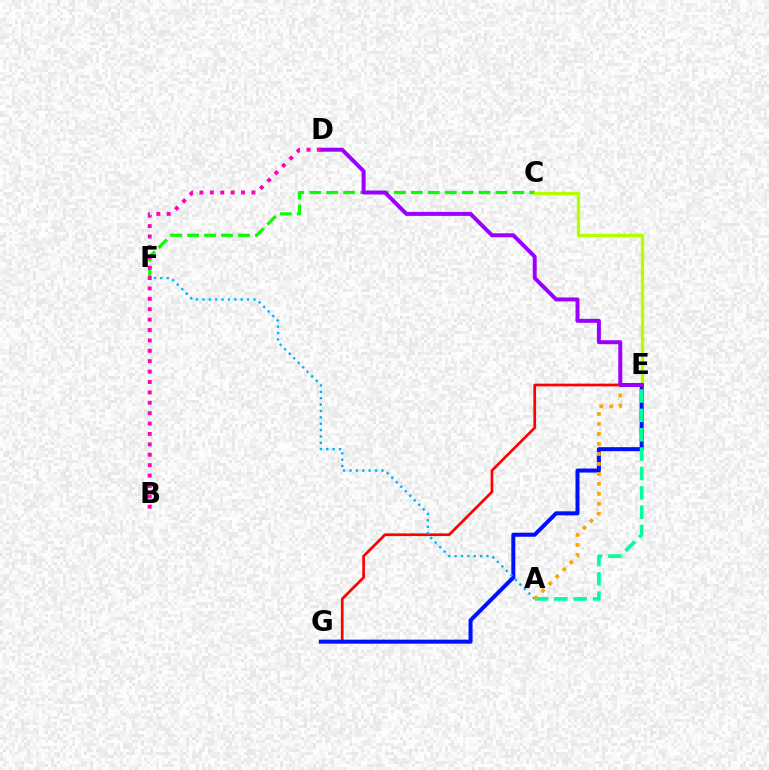{('C', 'F'): [{'color': '#08ff00', 'line_style': 'dashed', 'thickness': 2.3}], ('E', 'G'): [{'color': '#ff0000', 'line_style': 'solid', 'thickness': 1.94}, {'color': '#0010ff', 'line_style': 'solid', 'thickness': 2.9}], ('C', 'E'): [{'color': '#b3ff00', 'line_style': 'solid', 'thickness': 2.4}], ('A', 'E'): [{'color': '#00ff9d', 'line_style': 'dashed', 'thickness': 2.63}, {'color': '#ffa500', 'line_style': 'dotted', 'thickness': 2.71}], ('A', 'F'): [{'color': '#00b5ff', 'line_style': 'dotted', 'thickness': 1.73}], ('D', 'E'): [{'color': '#9b00ff', 'line_style': 'solid', 'thickness': 2.86}], ('B', 'D'): [{'color': '#ff00bd', 'line_style': 'dotted', 'thickness': 2.82}]}